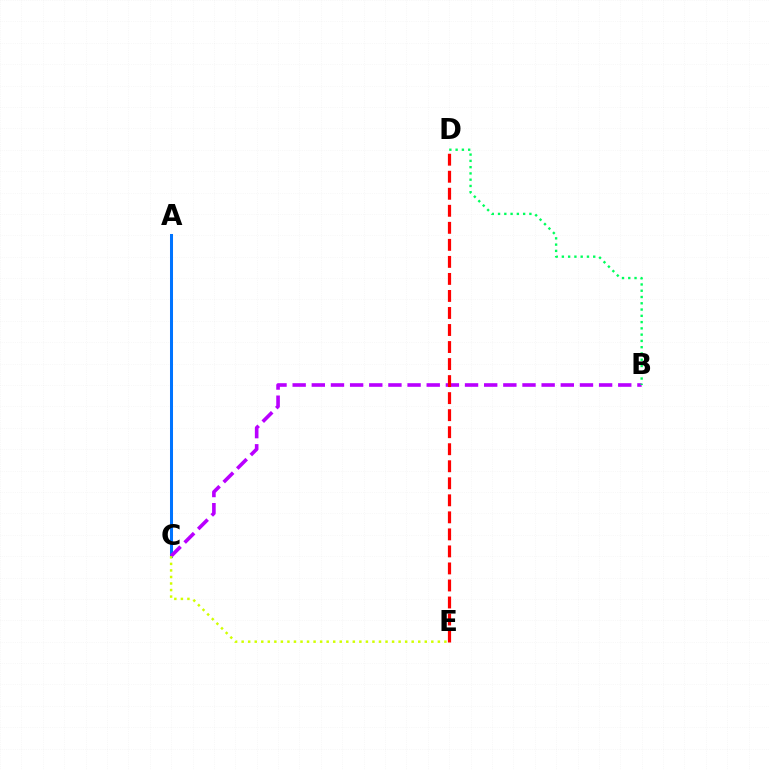{('A', 'C'): [{'color': '#0074ff', 'line_style': 'solid', 'thickness': 2.18}], ('B', 'C'): [{'color': '#b900ff', 'line_style': 'dashed', 'thickness': 2.6}], ('D', 'E'): [{'color': '#ff0000', 'line_style': 'dashed', 'thickness': 2.31}], ('B', 'D'): [{'color': '#00ff5c', 'line_style': 'dotted', 'thickness': 1.7}], ('C', 'E'): [{'color': '#d1ff00', 'line_style': 'dotted', 'thickness': 1.78}]}